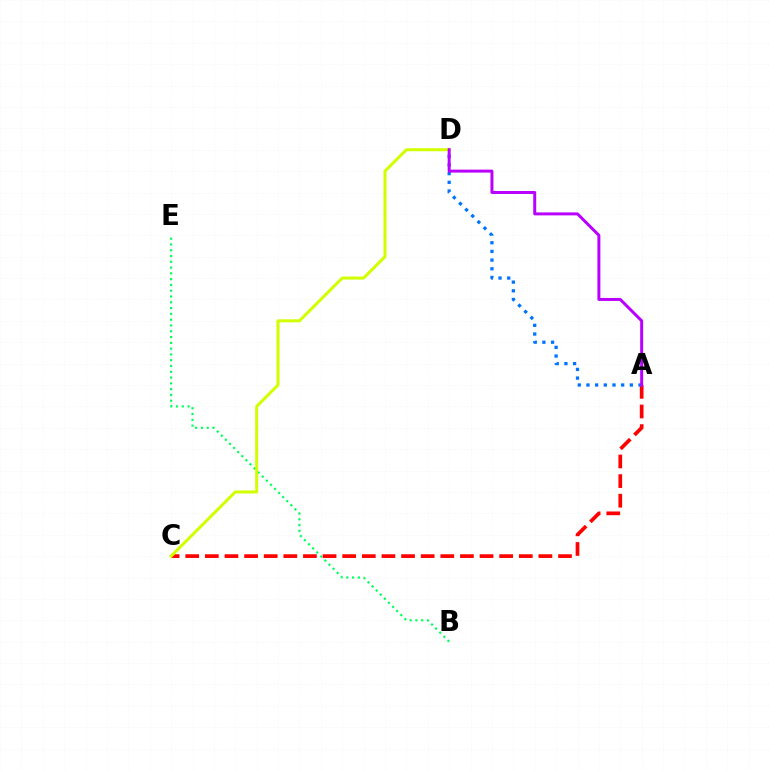{('B', 'E'): [{'color': '#00ff5c', 'line_style': 'dotted', 'thickness': 1.57}], ('A', 'C'): [{'color': '#ff0000', 'line_style': 'dashed', 'thickness': 2.67}], ('C', 'D'): [{'color': '#d1ff00', 'line_style': 'solid', 'thickness': 2.18}], ('A', 'D'): [{'color': '#0074ff', 'line_style': 'dotted', 'thickness': 2.36}, {'color': '#b900ff', 'line_style': 'solid', 'thickness': 2.14}]}